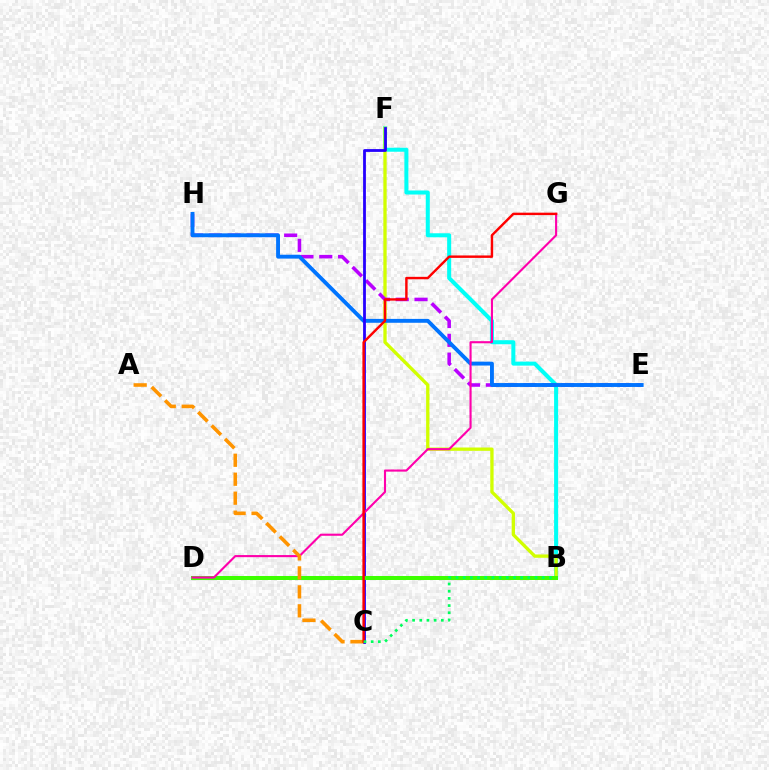{('B', 'F'): [{'color': '#00fff6', 'line_style': 'solid', 'thickness': 2.9}, {'color': '#d1ff00', 'line_style': 'solid', 'thickness': 2.39}], ('E', 'H'): [{'color': '#b900ff', 'line_style': 'dashed', 'thickness': 2.56}, {'color': '#0074ff', 'line_style': 'solid', 'thickness': 2.79}], ('C', 'F'): [{'color': '#2500ff', 'line_style': 'solid', 'thickness': 2.01}], ('B', 'D'): [{'color': '#3dff00', 'line_style': 'solid', 'thickness': 2.89}], ('D', 'G'): [{'color': '#ff00ac', 'line_style': 'solid', 'thickness': 1.52}], ('A', 'C'): [{'color': '#ff9400', 'line_style': 'dashed', 'thickness': 2.58}], ('C', 'G'): [{'color': '#ff0000', 'line_style': 'solid', 'thickness': 1.75}], ('B', 'C'): [{'color': '#00ff5c', 'line_style': 'dotted', 'thickness': 1.95}]}